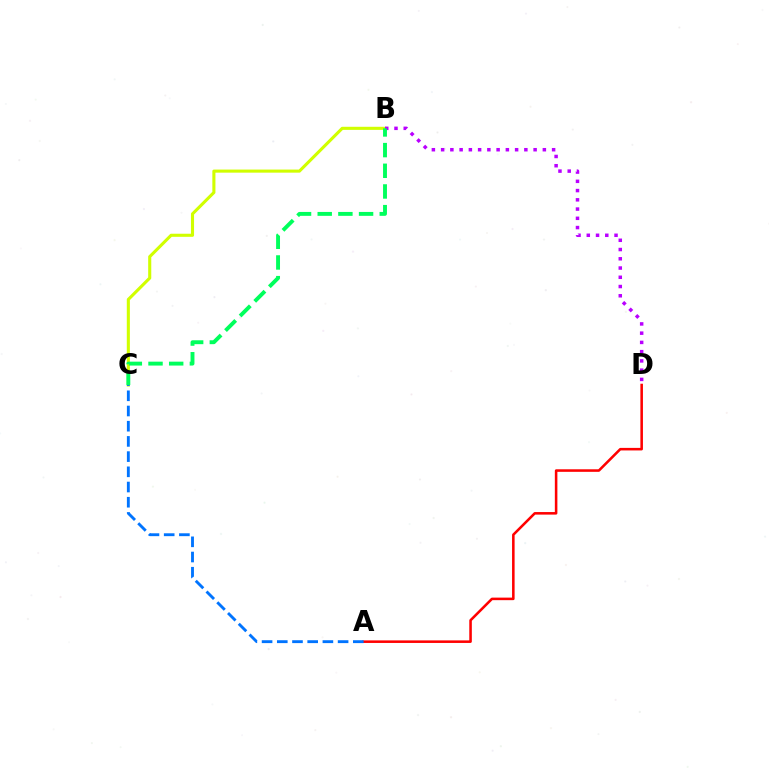{('A', 'D'): [{'color': '#ff0000', 'line_style': 'solid', 'thickness': 1.84}], ('B', 'C'): [{'color': '#d1ff00', 'line_style': 'solid', 'thickness': 2.23}, {'color': '#00ff5c', 'line_style': 'dashed', 'thickness': 2.81}], ('A', 'C'): [{'color': '#0074ff', 'line_style': 'dashed', 'thickness': 2.07}], ('B', 'D'): [{'color': '#b900ff', 'line_style': 'dotted', 'thickness': 2.51}]}